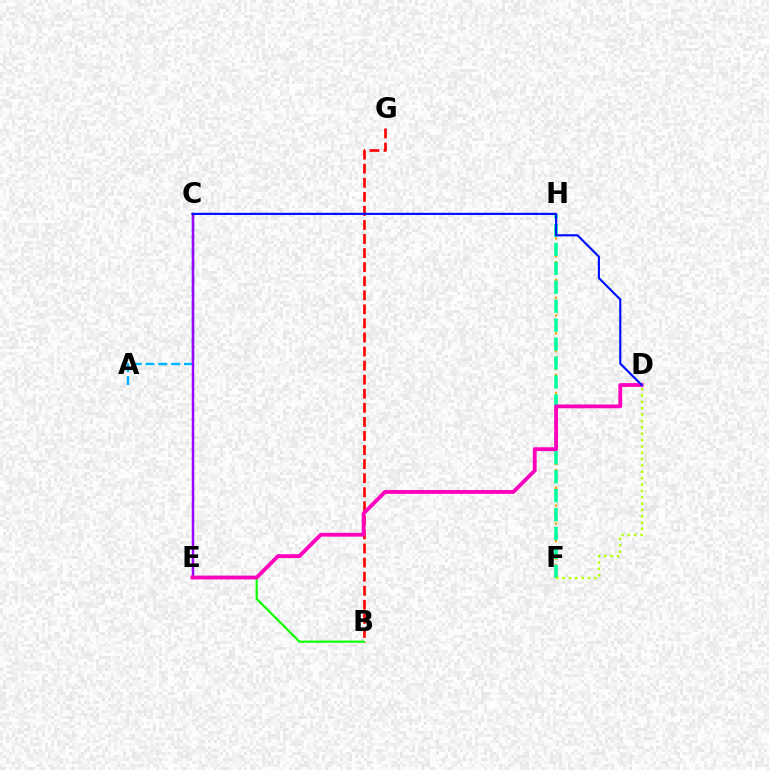{('F', 'H'): [{'color': '#ffa500', 'line_style': 'dotted', 'thickness': 1.61}, {'color': '#00ff9d', 'line_style': 'dashed', 'thickness': 2.57}], ('A', 'C'): [{'color': '#00b5ff', 'line_style': 'dashed', 'thickness': 1.74}], ('B', 'G'): [{'color': '#ff0000', 'line_style': 'dashed', 'thickness': 1.91}], ('B', 'E'): [{'color': '#08ff00', 'line_style': 'solid', 'thickness': 1.54}], ('D', 'F'): [{'color': '#b3ff00', 'line_style': 'dotted', 'thickness': 1.73}], ('C', 'E'): [{'color': '#9b00ff', 'line_style': 'solid', 'thickness': 1.78}], ('D', 'E'): [{'color': '#ff00bd', 'line_style': 'solid', 'thickness': 2.75}], ('C', 'D'): [{'color': '#0010ff', 'line_style': 'solid', 'thickness': 1.55}]}